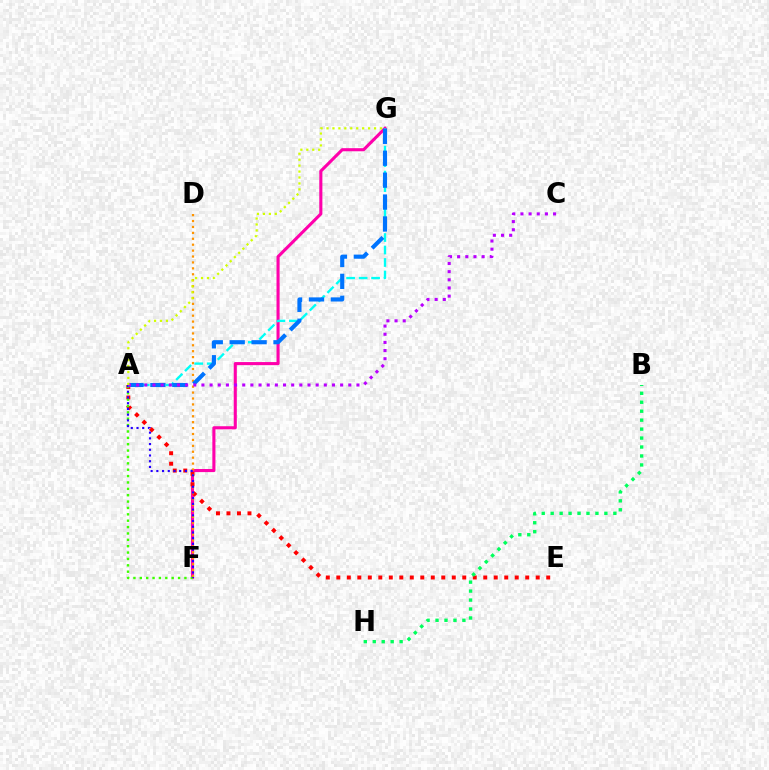{('F', 'G'): [{'color': '#ff00ac', 'line_style': 'solid', 'thickness': 2.22}], ('A', 'E'): [{'color': '#ff0000', 'line_style': 'dotted', 'thickness': 2.85}], ('D', 'F'): [{'color': '#ff9400', 'line_style': 'dotted', 'thickness': 1.61}], ('A', 'F'): [{'color': '#3dff00', 'line_style': 'dotted', 'thickness': 1.73}, {'color': '#2500ff', 'line_style': 'dotted', 'thickness': 1.55}], ('A', 'G'): [{'color': '#00fff6', 'line_style': 'dashed', 'thickness': 1.7}, {'color': '#0074ff', 'line_style': 'dashed', 'thickness': 2.98}, {'color': '#d1ff00', 'line_style': 'dotted', 'thickness': 1.61}], ('B', 'H'): [{'color': '#00ff5c', 'line_style': 'dotted', 'thickness': 2.43}], ('A', 'C'): [{'color': '#b900ff', 'line_style': 'dotted', 'thickness': 2.22}]}